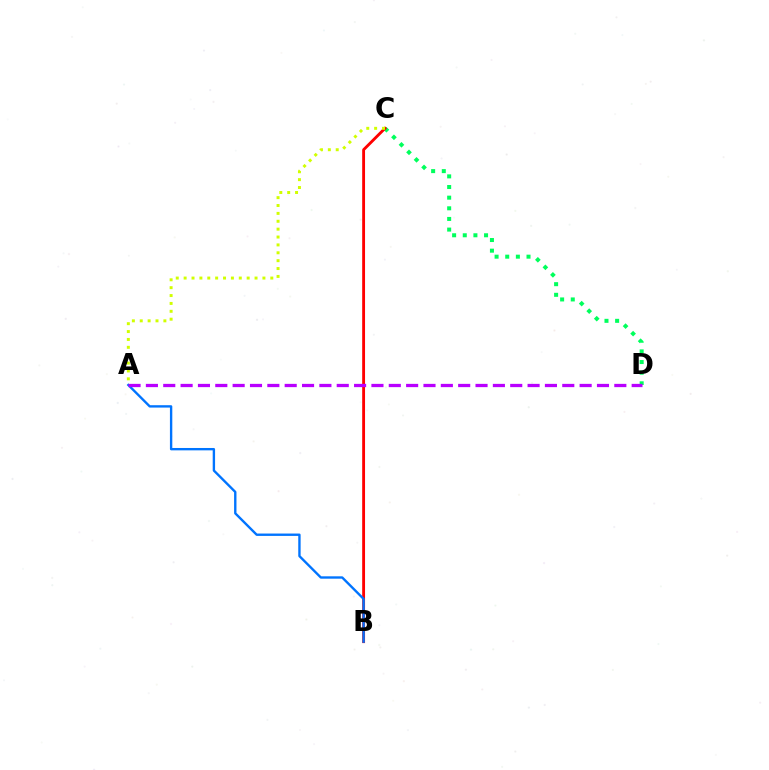{('C', 'D'): [{'color': '#00ff5c', 'line_style': 'dotted', 'thickness': 2.89}], ('B', 'C'): [{'color': '#ff0000', 'line_style': 'solid', 'thickness': 2.06}], ('A', 'B'): [{'color': '#0074ff', 'line_style': 'solid', 'thickness': 1.71}], ('A', 'D'): [{'color': '#b900ff', 'line_style': 'dashed', 'thickness': 2.36}], ('A', 'C'): [{'color': '#d1ff00', 'line_style': 'dotted', 'thickness': 2.14}]}